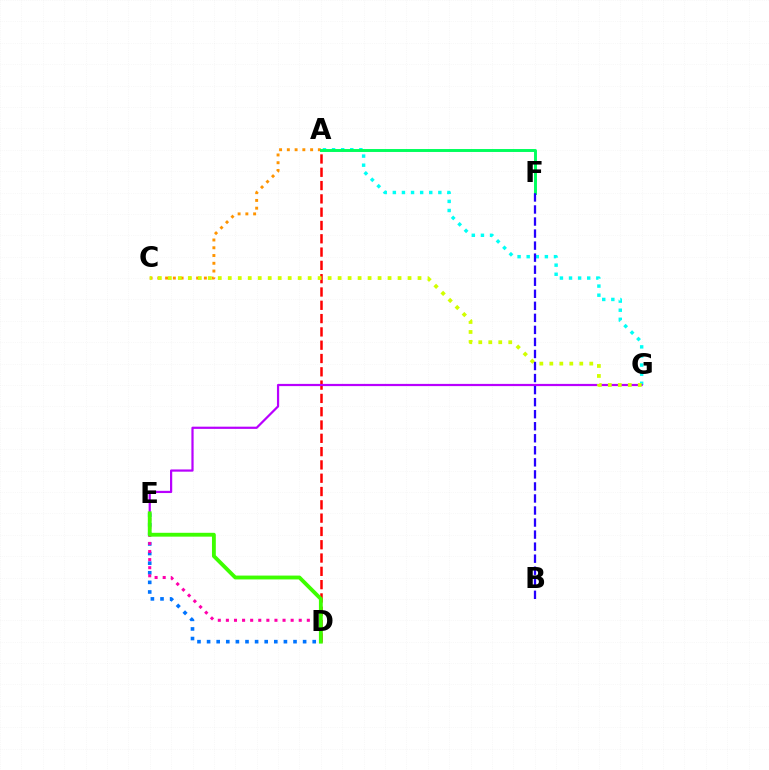{('A', 'C'): [{'color': '#ff9400', 'line_style': 'dotted', 'thickness': 2.11}], ('A', 'D'): [{'color': '#ff0000', 'line_style': 'dashed', 'thickness': 1.81}], ('D', 'E'): [{'color': '#0074ff', 'line_style': 'dotted', 'thickness': 2.61}, {'color': '#ff00ac', 'line_style': 'dotted', 'thickness': 2.2}, {'color': '#3dff00', 'line_style': 'solid', 'thickness': 2.77}], ('A', 'G'): [{'color': '#00fff6', 'line_style': 'dotted', 'thickness': 2.47}], ('E', 'G'): [{'color': '#b900ff', 'line_style': 'solid', 'thickness': 1.59}], ('A', 'F'): [{'color': '#00ff5c', 'line_style': 'solid', 'thickness': 2.11}], ('C', 'G'): [{'color': '#d1ff00', 'line_style': 'dotted', 'thickness': 2.71}], ('B', 'F'): [{'color': '#2500ff', 'line_style': 'dashed', 'thickness': 1.64}]}